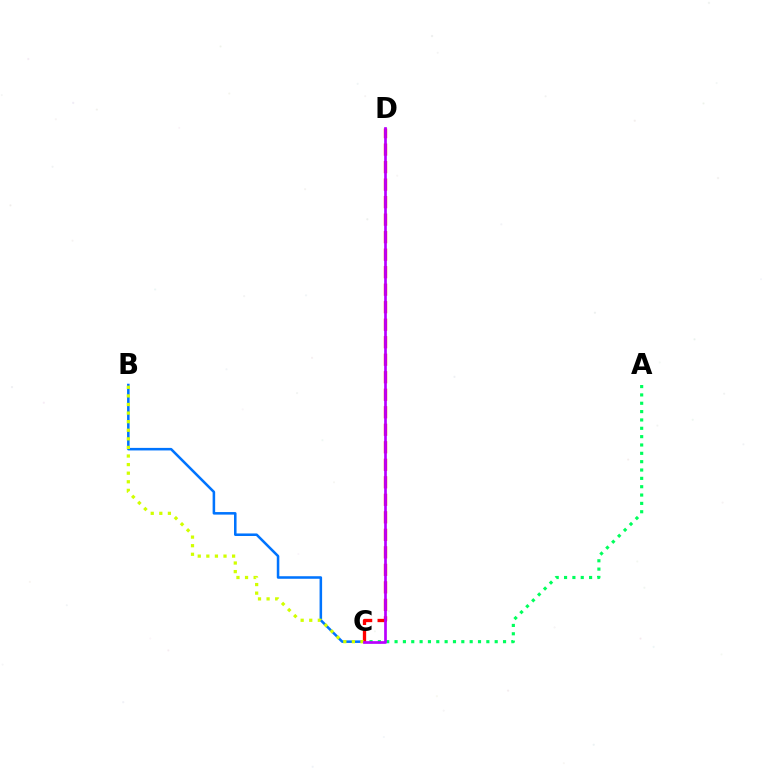{('B', 'C'): [{'color': '#0074ff', 'line_style': 'solid', 'thickness': 1.83}, {'color': '#d1ff00', 'line_style': 'dotted', 'thickness': 2.33}], ('A', 'C'): [{'color': '#00ff5c', 'line_style': 'dotted', 'thickness': 2.27}], ('C', 'D'): [{'color': '#ff0000', 'line_style': 'dashed', 'thickness': 2.38}, {'color': '#b900ff', 'line_style': 'solid', 'thickness': 1.95}]}